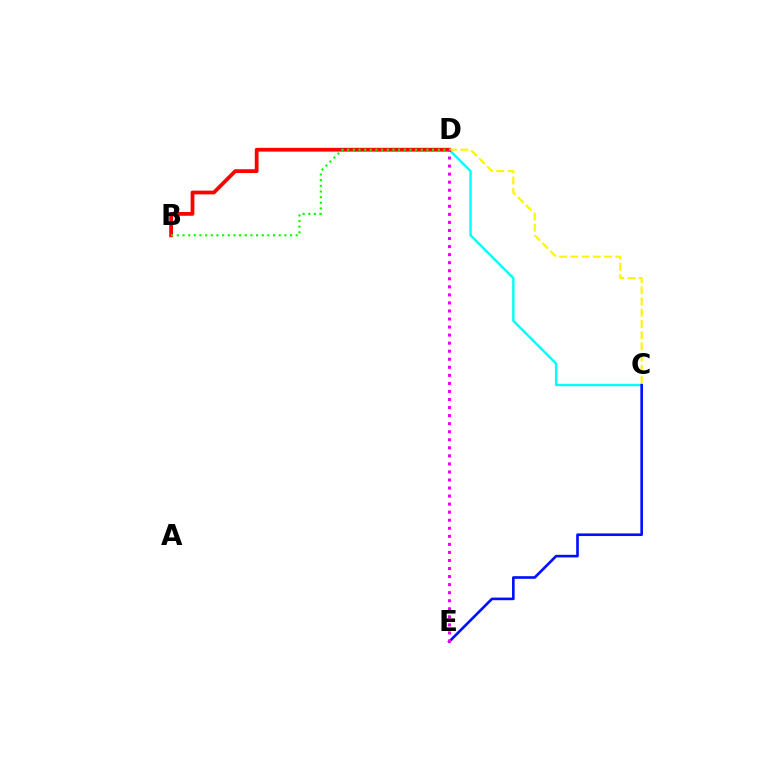{('C', 'D'): [{'color': '#00fff6', 'line_style': 'solid', 'thickness': 1.73}, {'color': '#fcf500', 'line_style': 'dashed', 'thickness': 1.52}], ('C', 'E'): [{'color': '#0010ff', 'line_style': 'solid', 'thickness': 1.89}], ('B', 'D'): [{'color': '#ff0000', 'line_style': 'solid', 'thickness': 2.71}, {'color': '#08ff00', 'line_style': 'dotted', 'thickness': 1.54}], ('D', 'E'): [{'color': '#ee00ff', 'line_style': 'dotted', 'thickness': 2.19}]}